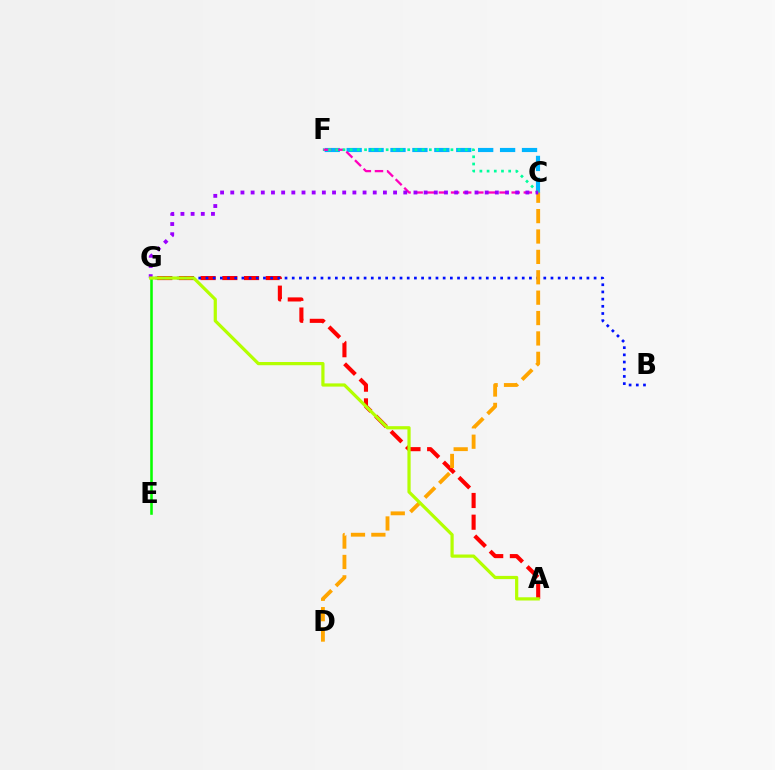{('E', 'G'): [{'color': '#08ff00', 'line_style': 'solid', 'thickness': 1.85}], ('C', 'F'): [{'color': '#00b5ff', 'line_style': 'dashed', 'thickness': 2.98}, {'color': '#ff00bd', 'line_style': 'dashed', 'thickness': 1.65}, {'color': '#00ff9d', 'line_style': 'dotted', 'thickness': 1.96}], ('A', 'G'): [{'color': '#ff0000', 'line_style': 'dashed', 'thickness': 2.95}, {'color': '#b3ff00', 'line_style': 'solid', 'thickness': 2.31}], ('B', 'G'): [{'color': '#0010ff', 'line_style': 'dotted', 'thickness': 1.95}], ('C', 'D'): [{'color': '#ffa500', 'line_style': 'dashed', 'thickness': 2.77}], ('C', 'G'): [{'color': '#9b00ff', 'line_style': 'dotted', 'thickness': 2.76}]}